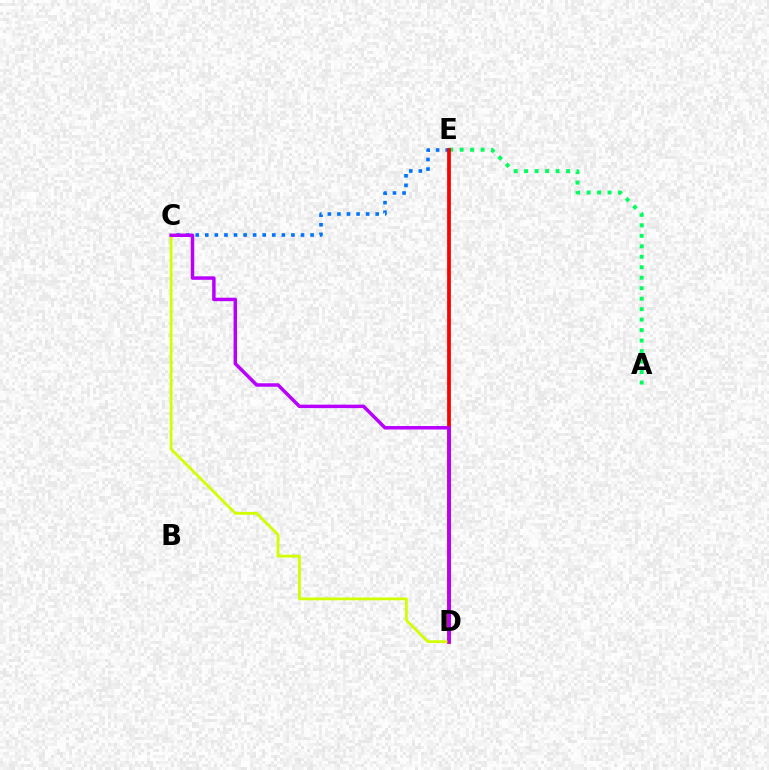{('C', 'E'): [{'color': '#0074ff', 'line_style': 'dotted', 'thickness': 2.6}], ('A', 'E'): [{'color': '#00ff5c', 'line_style': 'dotted', 'thickness': 2.85}], ('D', 'E'): [{'color': '#ff0000', 'line_style': 'solid', 'thickness': 2.71}], ('C', 'D'): [{'color': '#d1ff00', 'line_style': 'solid', 'thickness': 2.0}, {'color': '#b900ff', 'line_style': 'solid', 'thickness': 2.5}]}